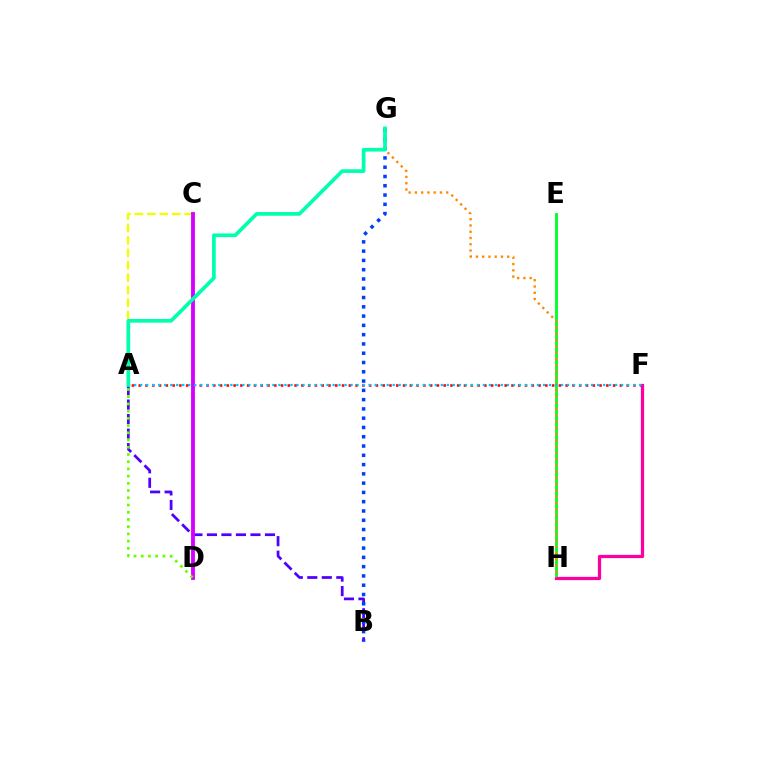{('E', 'H'): [{'color': '#00ff27', 'line_style': 'solid', 'thickness': 2.04}], ('A', 'F'): [{'color': '#ff0000', 'line_style': 'dotted', 'thickness': 1.84}, {'color': '#00c7ff', 'line_style': 'dotted', 'thickness': 1.63}], ('F', 'H'): [{'color': '#ff00a0', 'line_style': 'solid', 'thickness': 2.33}], ('A', 'C'): [{'color': '#eeff00', 'line_style': 'dashed', 'thickness': 1.69}], ('A', 'B'): [{'color': '#4f00ff', 'line_style': 'dashed', 'thickness': 1.97}], ('C', 'D'): [{'color': '#d600ff', 'line_style': 'solid', 'thickness': 2.77}], ('G', 'H'): [{'color': '#ff8800', 'line_style': 'dotted', 'thickness': 1.7}], ('A', 'D'): [{'color': '#66ff00', 'line_style': 'dotted', 'thickness': 1.96}], ('B', 'G'): [{'color': '#003fff', 'line_style': 'dotted', 'thickness': 2.52}], ('A', 'G'): [{'color': '#00ffaf', 'line_style': 'solid', 'thickness': 2.66}]}